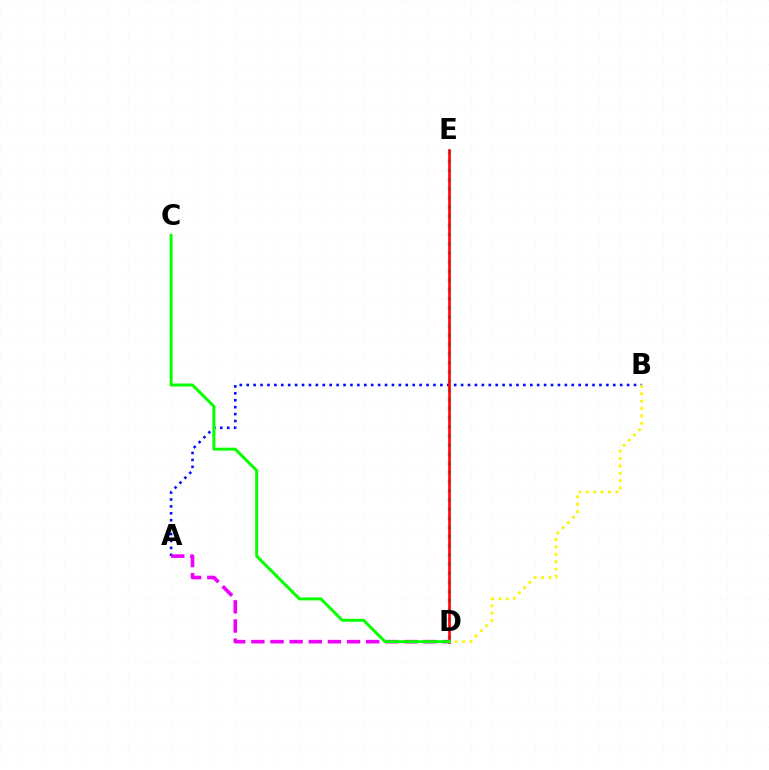{('D', 'E'): [{'color': '#00fff6', 'line_style': 'dotted', 'thickness': 2.49}, {'color': '#ff0000', 'line_style': 'solid', 'thickness': 1.88}], ('A', 'B'): [{'color': '#0010ff', 'line_style': 'dotted', 'thickness': 1.88}], ('B', 'D'): [{'color': '#fcf500', 'line_style': 'dotted', 'thickness': 2.0}], ('A', 'D'): [{'color': '#ee00ff', 'line_style': 'dashed', 'thickness': 2.6}], ('C', 'D'): [{'color': '#08ff00', 'line_style': 'solid', 'thickness': 2.14}]}